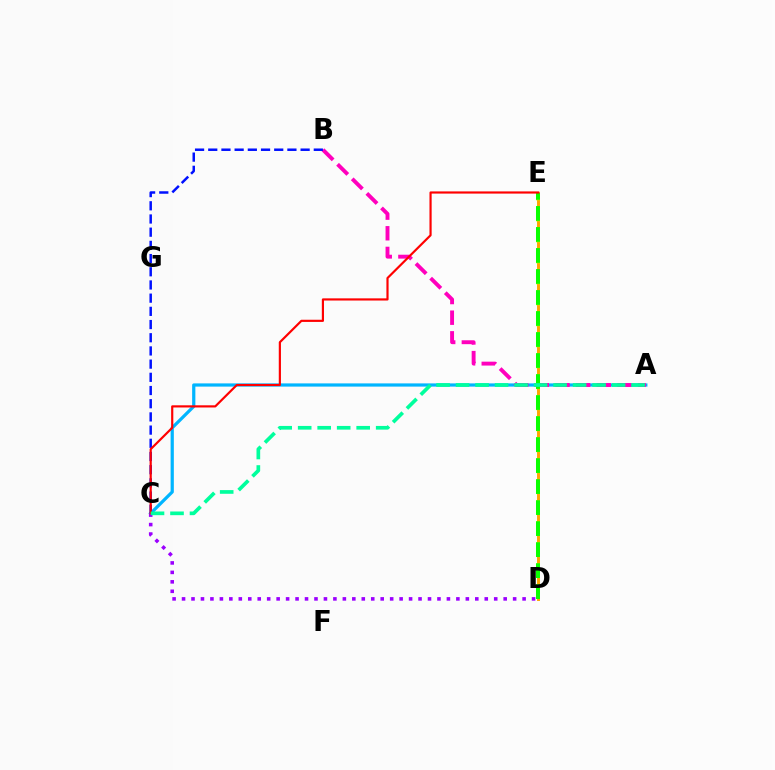{('A', 'C'): [{'color': '#00b5ff', 'line_style': 'solid', 'thickness': 2.32}, {'color': '#00ff9d', 'line_style': 'dashed', 'thickness': 2.65}], ('D', 'E'): [{'color': '#ffa500', 'line_style': 'solid', 'thickness': 2.11}, {'color': '#b3ff00', 'line_style': 'dashed', 'thickness': 2.85}, {'color': '#08ff00', 'line_style': 'dashed', 'thickness': 2.85}], ('A', 'B'): [{'color': '#ff00bd', 'line_style': 'dashed', 'thickness': 2.8}], ('B', 'C'): [{'color': '#0010ff', 'line_style': 'dashed', 'thickness': 1.79}], ('C', 'D'): [{'color': '#9b00ff', 'line_style': 'dotted', 'thickness': 2.57}], ('C', 'E'): [{'color': '#ff0000', 'line_style': 'solid', 'thickness': 1.57}]}